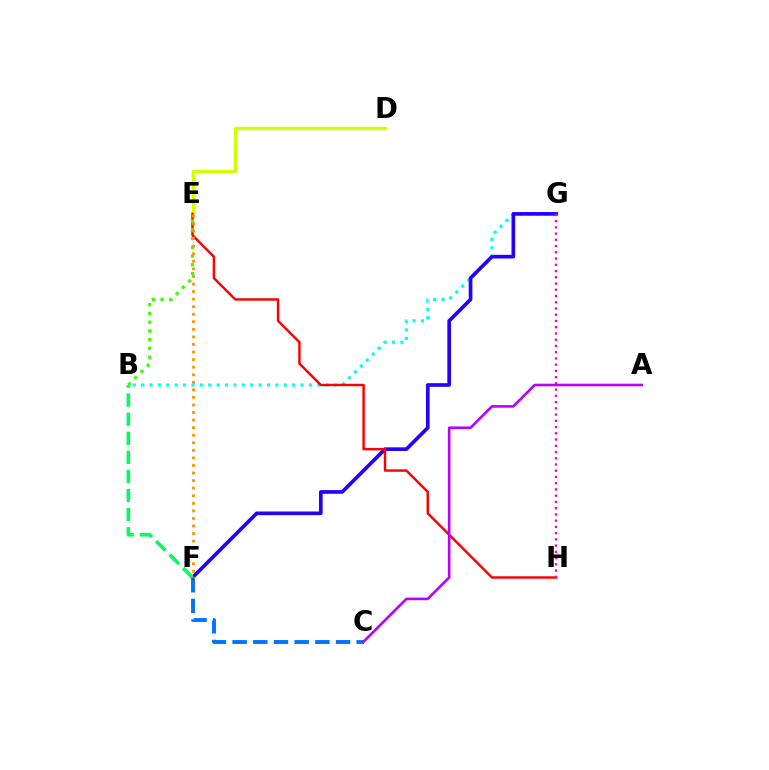{('D', 'E'): [{'color': '#d1ff00', 'line_style': 'solid', 'thickness': 2.46}], ('B', 'G'): [{'color': '#00fff6', 'line_style': 'dotted', 'thickness': 2.28}], ('C', 'F'): [{'color': '#0074ff', 'line_style': 'dashed', 'thickness': 2.81}], ('F', 'G'): [{'color': '#2500ff', 'line_style': 'solid', 'thickness': 2.64}], ('E', 'H'): [{'color': '#ff0000', 'line_style': 'solid', 'thickness': 1.76}], ('G', 'H'): [{'color': '#ff00ac', 'line_style': 'dotted', 'thickness': 1.7}], ('B', 'F'): [{'color': '#00ff5c', 'line_style': 'dashed', 'thickness': 2.59}], ('B', 'E'): [{'color': '#3dff00', 'line_style': 'dotted', 'thickness': 2.38}], ('A', 'C'): [{'color': '#b900ff', 'line_style': 'solid', 'thickness': 1.89}], ('E', 'F'): [{'color': '#ff9400', 'line_style': 'dotted', 'thickness': 2.05}]}